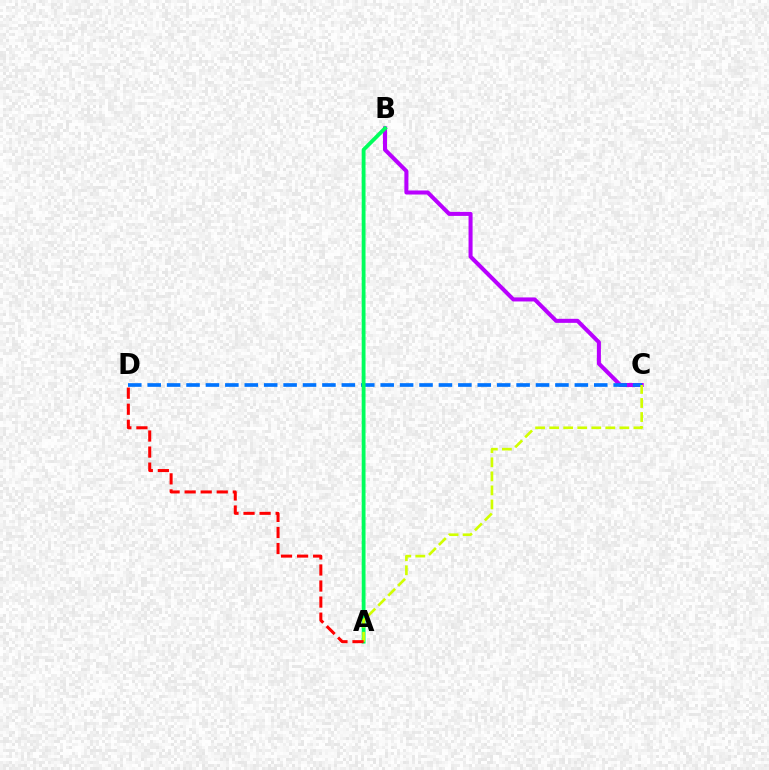{('B', 'C'): [{'color': '#b900ff', 'line_style': 'solid', 'thickness': 2.91}], ('C', 'D'): [{'color': '#0074ff', 'line_style': 'dashed', 'thickness': 2.64}], ('A', 'B'): [{'color': '#00ff5c', 'line_style': 'solid', 'thickness': 2.75}], ('A', 'C'): [{'color': '#d1ff00', 'line_style': 'dashed', 'thickness': 1.91}], ('A', 'D'): [{'color': '#ff0000', 'line_style': 'dashed', 'thickness': 2.18}]}